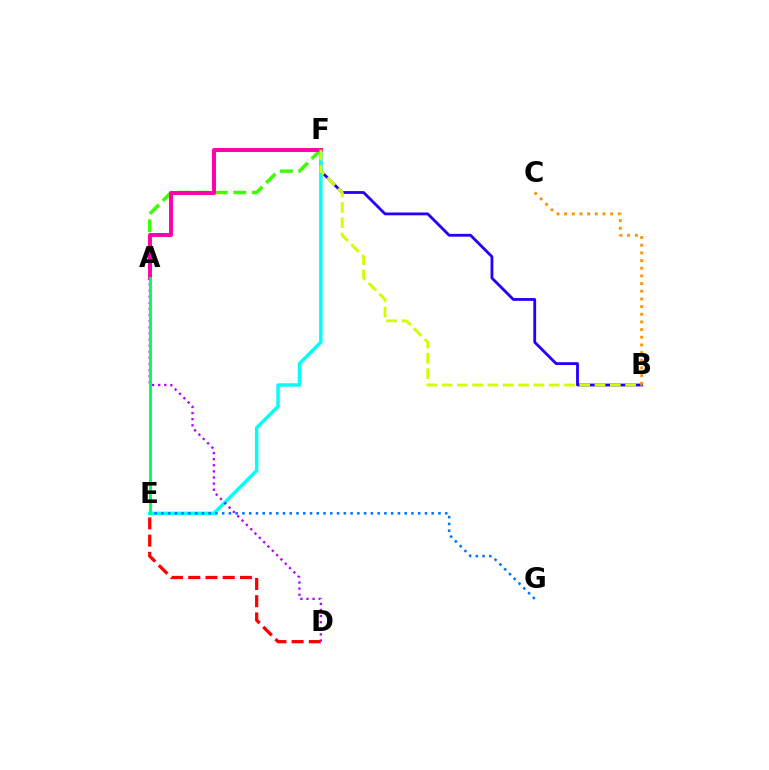{('B', 'F'): [{'color': '#2500ff', 'line_style': 'solid', 'thickness': 2.03}, {'color': '#d1ff00', 'line_style': 'dashed', 'thickness': 2.08}], ('D', 'E'): [{'color': '#ff0000', 'line_style': 'dashed', 'thickness': 2.34}], ('E', 'F'): [{'color': '#00fff6', 'line_style': 'solid', 'thickness': 2.49}], ('A', 'F'): [{'color': '#3dff00', 'line_style': 'dashed', 'thickness': 2.51}, {'color': '#ff00ac', 'line_style': 'solid', 'thickness': 2.83}], ('B', 'C'): [{'color': '#ff9400', 'line_style': 'dotted', 'thickness': 2.08}], ('A', 'D'): [{'color': '#b900ff', 'line_style': 'dotted', 'thickness': 1.66}], ('E', 'G'): [{'color': '#0074ff', 'line_style': 'dotted', 'thickness': 1.84}], ('A', 'E'): [{'color': '#00ff5c', 'line_style': 'solid', 'thickness': 2.1}]}